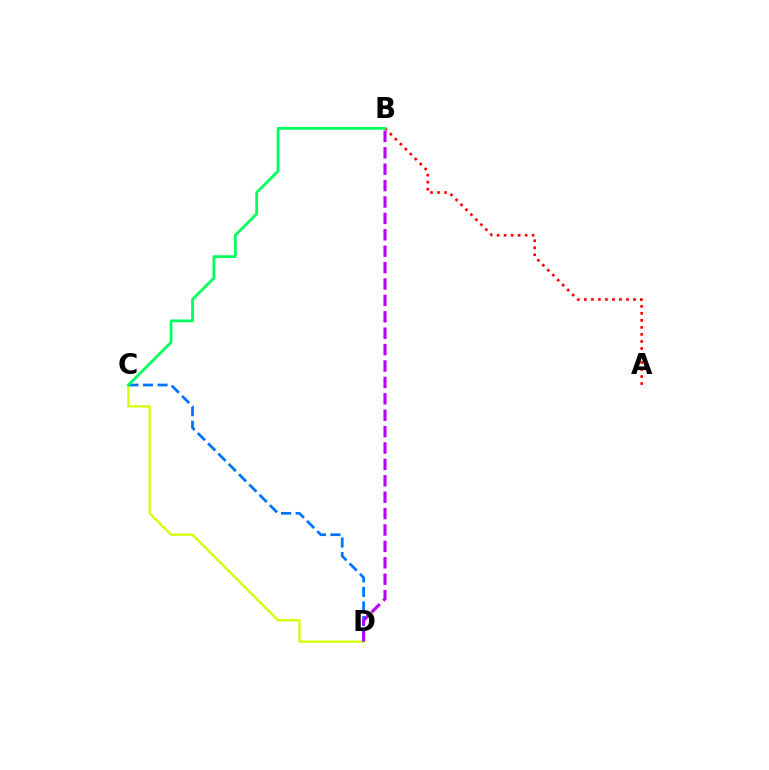{('C', 'D'): [{'color': '#0074ff', 'line_style': 'dashed', 'thickness': 1.98}, {'color': '#d1ff00', 'line_style': 'solid', 'thickness': 1.62}], ('A', 'B'): [{'color': '#ff0000', 'line_style': 'dotted', 'thickness': 1.91}], ('B', 'C'): [{'color': '#00ff5c', 'line_style': 'solid', 'thickness': 1.99}], ('B', 'D'): [{'color': '#b900ff', 'line_style': 'dashed', 'thickness': 2.23}]}